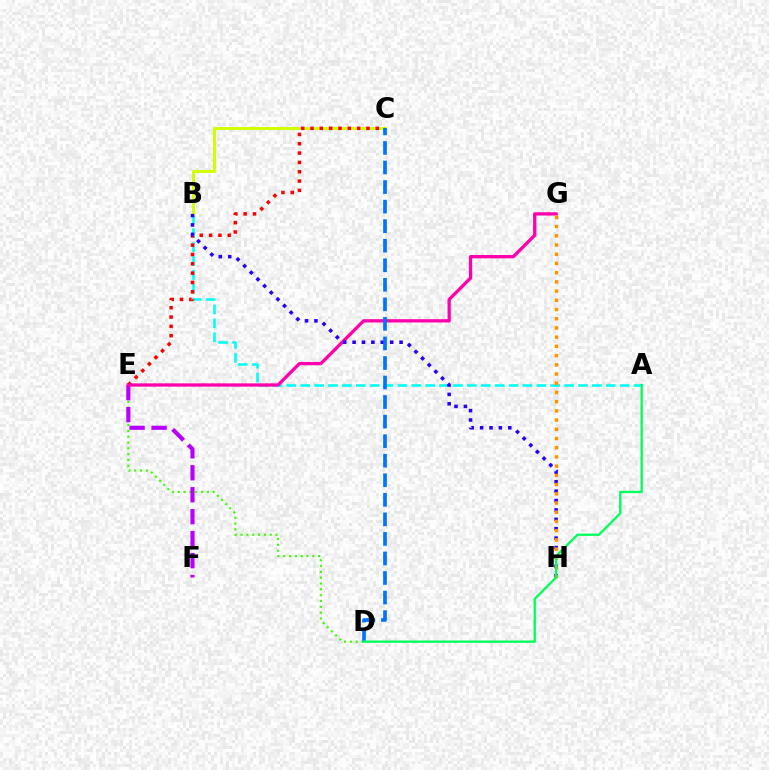{('A', 'B'): [{'color': '#00fff6', 'line_style': 'dashed', 'thickness': 1.89}], ('D', 'E'): [{'color': '#3dff00', 'line_style': 'dotted', 'thickness': 1.58}], ('B', 'C'): [{'color': '#d1ff00', 'line_style': 'solid', 'thickness': 2.13}], ('C', 'E'): [{'color': '#ff0000', 'line_style': 'dotted', 'thickness': 2.53}], ('E', 'F'): [{'color': '#b900ff', 'line_style': 'dashed', 'thickness': 2.98}], ('E', 'G'): [{'color': '#ff00ac', 'line_style': 'solid', 'thickness': 2.37}], ('B', 'H'): [{'color': '#2500ff', 'line_style': 'dotted', 'thickness': 2.55}], ('G', 'H'): [{'color': '#ff9400', 'line_style': 'dotted', 'thickness': 2.5}], ('C', 'D'): [{'color': '#0074ff', 'line_style': 'dashed', 'thickness': 2.66}], ('A', 'D'): [{'color': '#00ff5c', 'line_style': 'solid', 'thickness': 1.67}]}